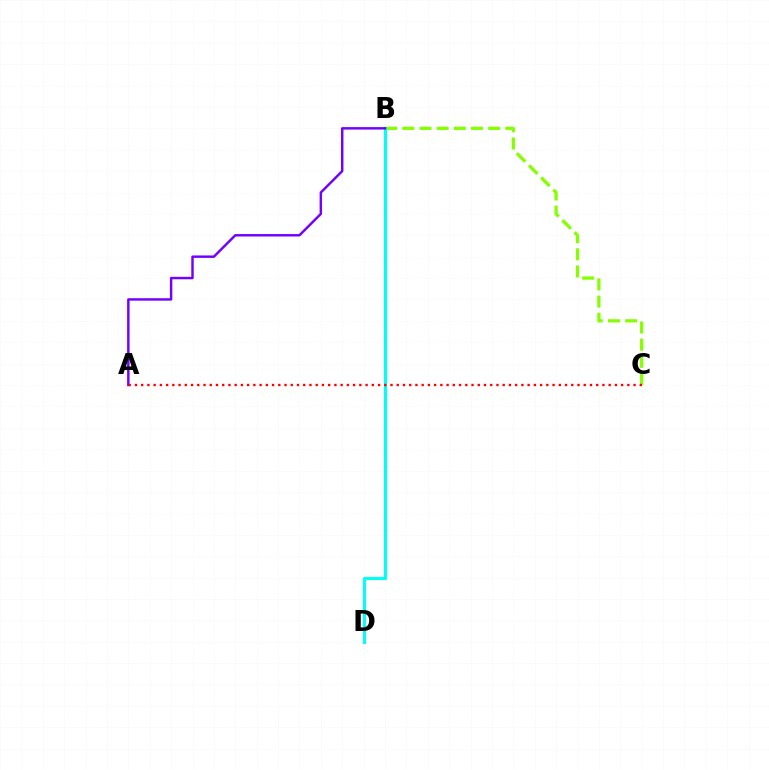{('B', 'C'): [{'color': '#84ff00', 'line_style': 'dashed', 'thickness': 2.33}], ('B', 'D'): [{'color': '#00fff6', 'line_style': 'solid', 'thickness': 2.24}], ('A', 'B'): [{'color': '#7200ff', 'line_style': 'solid', 'thickness': 1.76}], ('A', 'C'): [{'color': '#ff0000', 'line_style': 'dotted', 'thickness': 1.69}]}